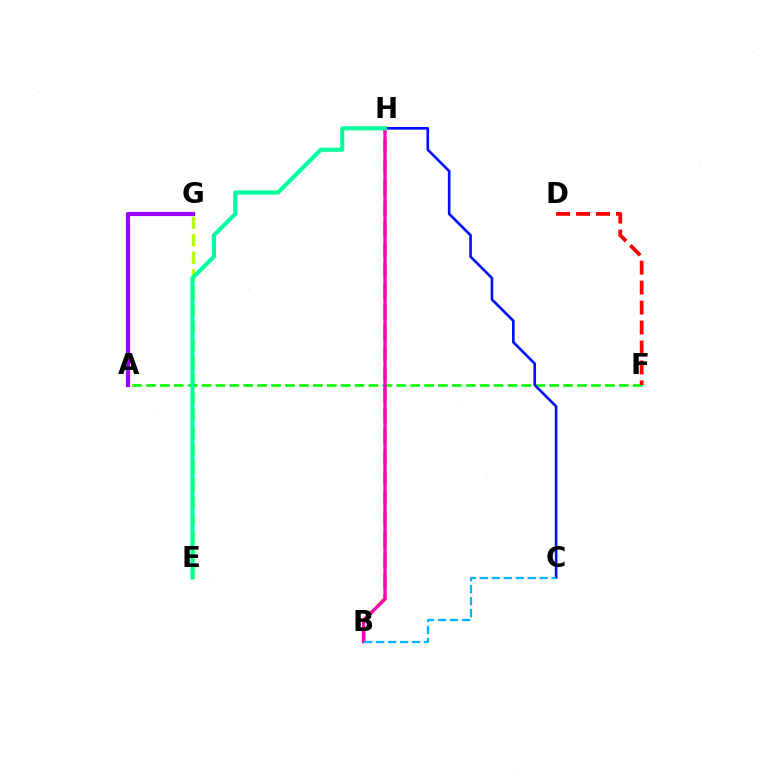{('B', 'H'): [{'color': '#ffa500', 'line_style': 'dashed', 'thickness': 2.81}, {'color': '#ff00bd', 'line_style': 'solid', 'thickness': 2.35}], ('E', 'G'): [{'color': '#b3ff00', 'line_style': 'dashed', 'thickness': 2.37}], ('A', 'F'): [{'color': '#08ff00', 'line_style': 'dashed', 'thickness': 1.89}], ('A', 'G'): [{'color': '#9b00ff', 'line_style': 'solid', 'thickness': 3.0}], ('D', 'F'): [{'color': '#ff0000', 'line_style': 'dashed', 'thickness': 2.71}], ('C', 'H'): [{'color': '#0010ff', 'line_style': 'solid', 'thickness': 1.9}], ('E', 'H'): [{'color': '#00ff9d', 'line_style': 'solid', 'thickness': 2.95}], ('B', 'C'): [{'color': '#00b5ff', 'line_style': 'dashed', 'thickness': 1.63}]}